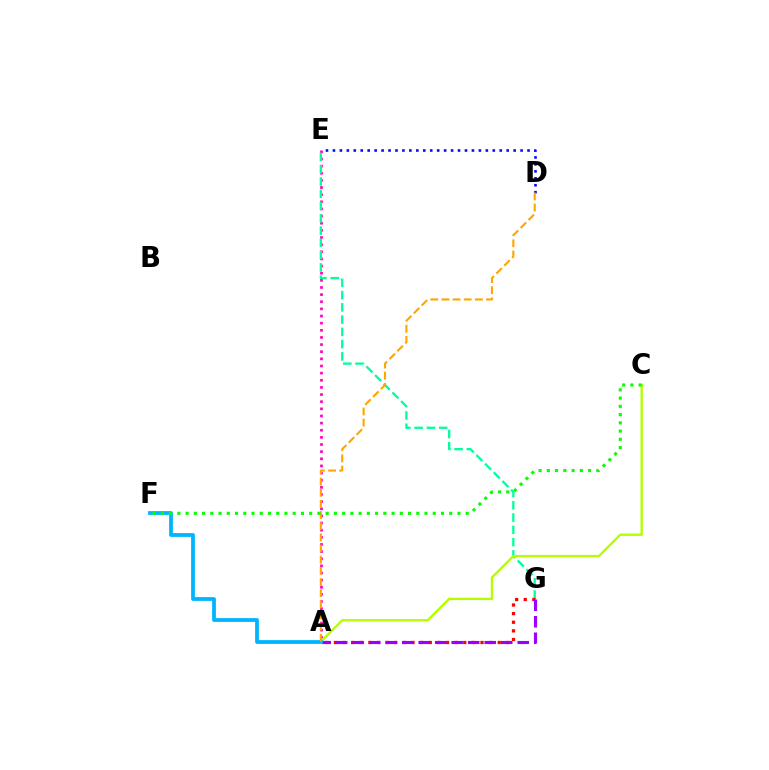{('D', 'E'): [{'color': '#0010ff', 'line_style': 'dotted', 'thickness': 1.89}], ('A', 'E'): [{'color': '#ff00bd', 'line_style': 'dotted', 'thickness': 1.94}], ('E', 'G'): [{'color': '#00ff9d', 'line_style': 'dashed', 'thickness': 1.67}], ('A', 'G'): [{'color': '#ff0000', 'line_style': 'dotted', 'thickness': 2.34}, {'color': '#9b00ff', 'line_style': 'dashed', 'thickness': 2.24}], ('A', 'C'): [{'color': '#b3ff00', 'line_style': 'solid', 'thickness': 1.69}], ('A', 'F'): [{'color': '#00b5ff', 'line_style': 'solid', 'thickness': 2.72}], ('A', 'D'): [{'color': '#ffa500', 'line_style': 'dashed', 'thickness': 1.52}], ('C', 'F'): [{'color': '#08ff00', 'line_style': 'dotted', 'thickness': 2.24}]}